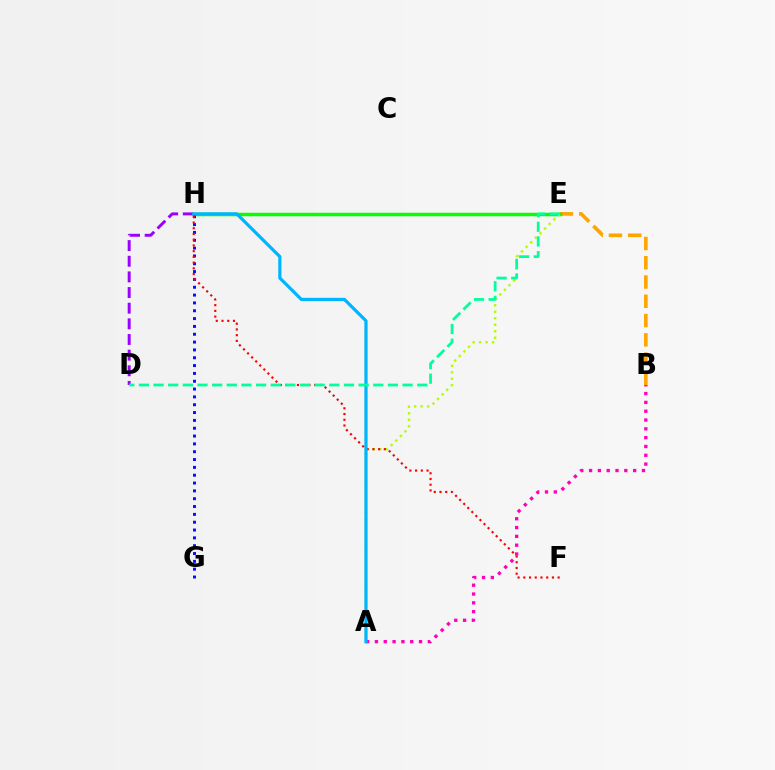{('B', 'E'): [{'color': '#ffa500', 'line_style': 'dashed', 'thickness': 2.62}], ('E', 'H'): [{'color': '#08ff00', 'line_style': 'solid', 'thickness': 2.5}], ('D', 'H'): [{'color': '#9b00ff', 'line_style': 'dashed', 'thickness': 2.13}], ('G', 'H'): [{'color': '#0010ff', 'line_style': 'dotted', 'thickness': 2.13}], ('A', 'E'): [{'color': '#b3ff00', 'line_style': 'dotted', 'thickness': 1.77}], ('F', 'H'): [{'color': '#ff0000', 'line_style': 'dotted', 'thickness': 1.56}], ('A', 'B'): [{'color': '#ff00bd', 'line_style': 'dotted', 'thickness': 2.39}], ('A', 'H'): [{'color': '#00b5ff', 'line_style': 'solid', 'thickness': 2.32}], ('D', 'E'): [{'color': '#00ff9d', 'line_style': 'dashed', 'thickness': 1.99}]}